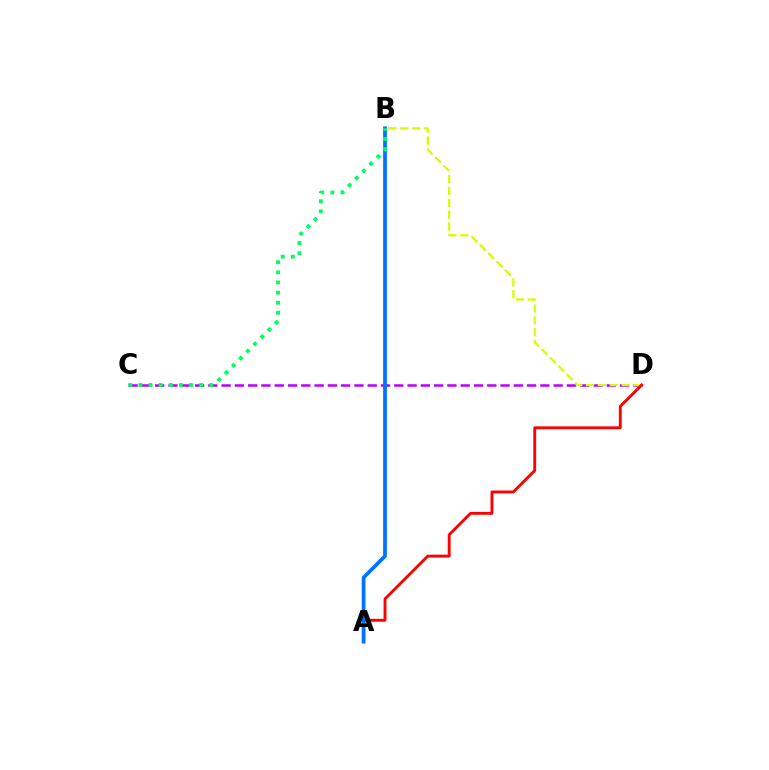{('C', 'D'): [{'color': '#b900ff', 'line_style': 'dashed', 'thickness': 1.8}], ('B', 'D'): [{'color': '#d1ff00', 'line_style': 'dashed', 'thickness': 1.61}], ('A', 'D'): [{'color': '#ff0000', 'line_style': 'solid', 'thickness': 2.07}], ('A', 'B'): [{'color': '#0074ff', 'line_style': 'solid', 'thickness': 2.7}], ('B', 'C'): [{'color': '#00ff5c', 'line_style': 'dotted', 'thickness': 2.75}]}